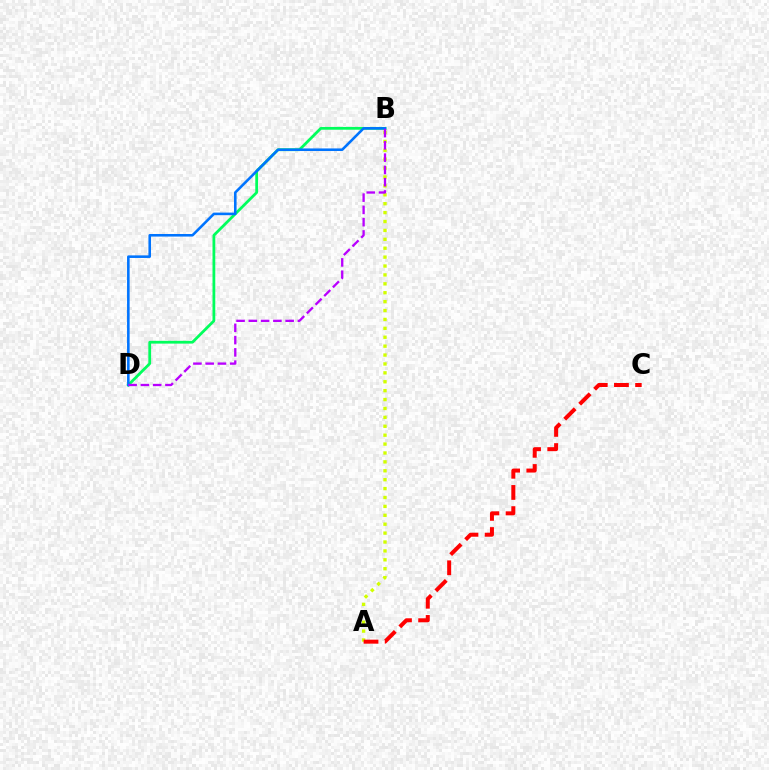{('A', 'B'): [{'color': '#d1ff00', 'line_style': 'dotted', 'thickness': 2.42}], ('A', 'C'): [{'color': '#ff0000', 'line_style': 'dashed', 'thickness': 2.88}], ('B', 'D'): [{'color': '#00ff5c', 'line_style': 'solid', 'thickness': 2.0}, {'color': '#0074ff', 'line_style': 'solid', 'thickness': 1.86}, {'color': '#b900ff', 'line_style': 'dashed', 'thickness': 1.67}]}